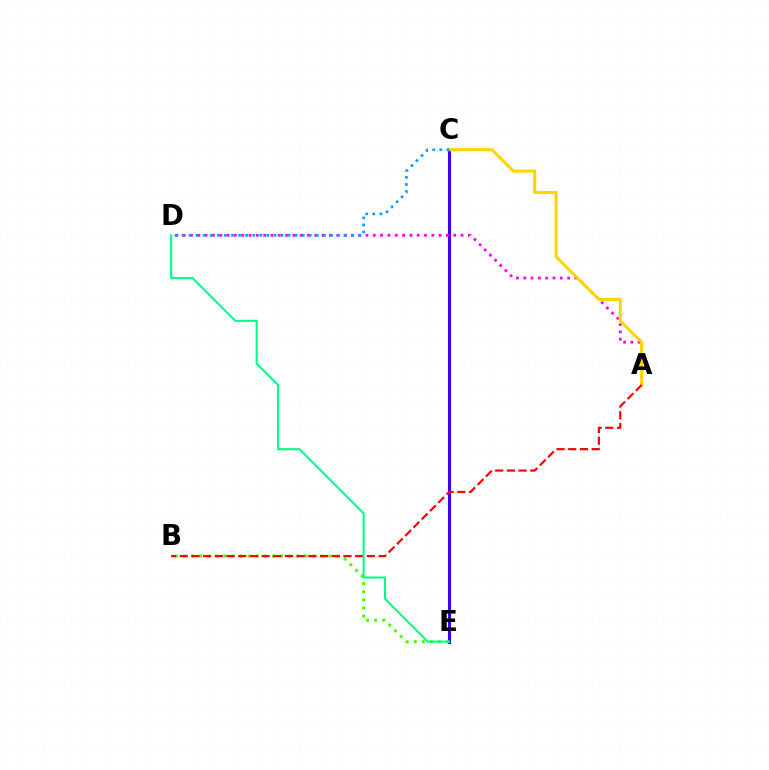{('C', 'E'): [{'color': '#3700ff', 'line_style': 'solid', 'thickness': 2.22}], ('A', 'D'): [{'color': '#ff00ed', 'line_style': 'dotted', 'thickness': 1.99}], ('B', 'E'): [{'color': '#4fff00', 'line_style': 'dotted', 'thickness': 2.2}], ('A', 'C'): [{'color': '#ffd500', 'line_style': 'solid', 'thickness': 2.22}], ('A', 'B'): [{'color': '#ff0000', 'line_style': 'dashed', 'thickness': 1.59}], ('C', 'D'): [{'color': '#009eff', 'line_style': 'dotted', 'thickness': 1.92}], ('D', 'E'): [{'color': '#00ff86', 'line_style': 'solid', 'thickness': 1.5}]}